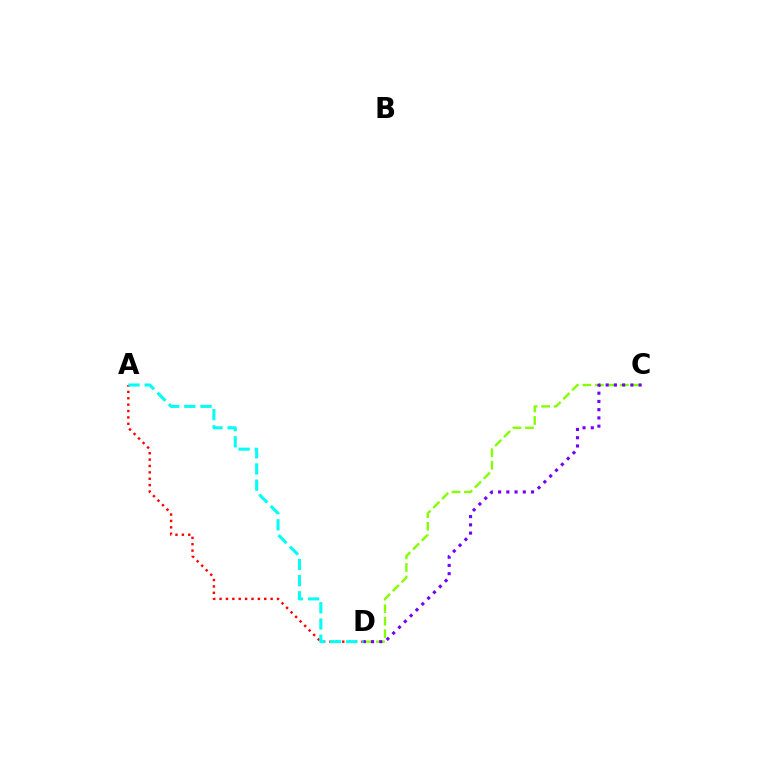{('C', 'D'): [{'color': '#84ff00', 'line_style': 'dashed', 'thickness': 1.7}, {'color': '#7200ff', 'line_style': 'dotted', 'thickness': 2.24}], ('A', 'D'): [{'color': '#ff0000', 'line_style': 'dotted', 'thickness': 1.73}, {'color': '#00fff6', 'line_style': 'dashed', 'thickness': 2.2}]}